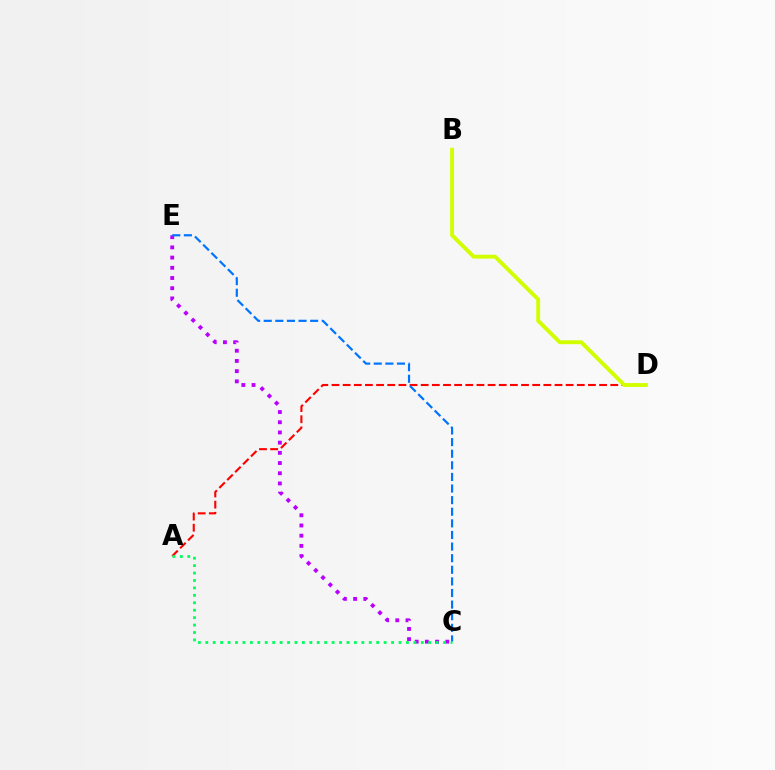{('A', 'D'): [{'color': '#ff0000', 'line_style': 'dashed', 'thickness': 1.51}], ('C', 'E'): [{'color': '#b900ff', 'line_style': 'dotted', 'thickness': 2.77}, {'color': '#0074ff', 'line_style': 'dashed', 'thickness': 1.58}], ('B', 'D'): [{'color': '#d1ff00', 'line_style': 'solid', 'thickness': 2.81}], ('A', 'C'): [{'color': '#00ff5c', 'line_style': 'dotted', 'thickness': 2.02}]}